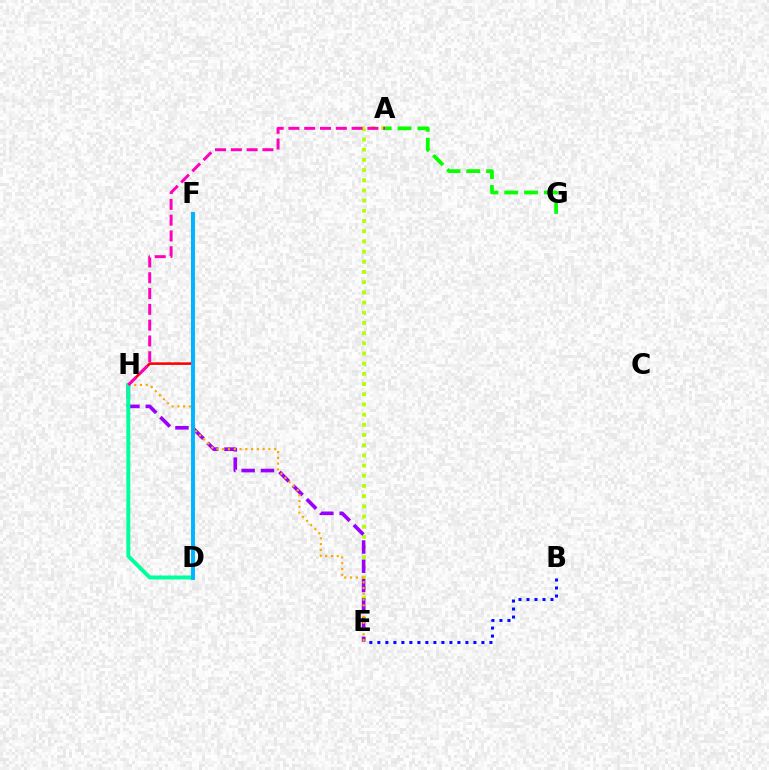{('A', 'E'): [{'color': '#b3ff00', 'line_style': 'dotted', 'thickness': 2.77}], ('F', 'H'): [{'color': '#ff0000', 'line_style': 'solid', 'thickness': 1.85}], ('A', 'G'): [{'color': '#08ff00', 'line_style': 'dashed', 'thickness': 2.69}], ('E', 'H'): [{'color': '#9b00ff', 'line_style': 'dashed', 'thickness': 2.62}, {'color': '#ffa500', 'line_style': 'dotted', 'thickness': 1.57}], ('B', 'E'): [{'color': '#0010ff', 'line_style': 'dotted', 'thickness': 2.17}], ('D', 'H'): [{'color': '#00ff9d', 'line_style': 'solid', 'thickness': 2.84}], ('D', 'F'): [{'color': '#00b5ff', 'line_style': 'solid', 'thickness': 2.82}], ('A', 'H'): [{'color': '#ff00bd', 'line_style': 'dashed', 'thickness': 2.15}]}